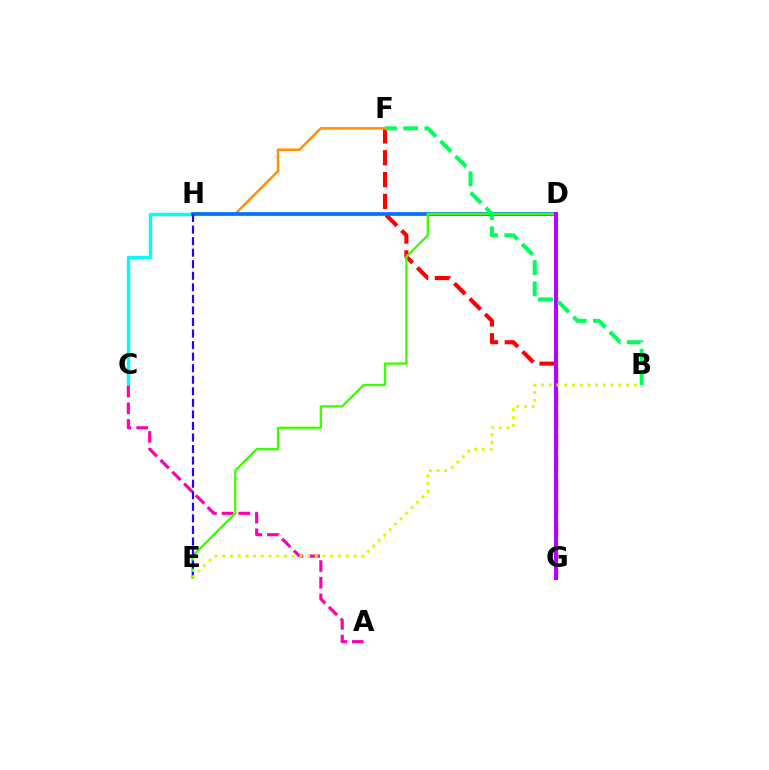{('C', 'H'): [{'color': '#00fff6', 'line_style': 'solid', 'thickness': 2.46}], ('F', 'G'): [{'color': '#ff0000', 'line_style': 'dashed', 'thickness': 2.96}], ('F', 'H'): [{'color': '#ff9400', 'line_style': 'solid', 'thickness': 1.84}], ('D', 'H'): [{'color': '#0074ff', 'line_style': 'solid', 'thickness': 2.69}], ('A', 'C'): [{'color': '#ff00ac', 'line_style': 'dashed', 'thickness': 2.27}], ('D', 'E'): [{'color': '#3dff00', 'line_style': 'solid', 'thickness': 1.67}], ('E', 'H'): [{'color': '#2500ff', 'line_style': 'dashed', 'thickness': 1.57}], ('D', 'G'): [{'color': '#b900ff', 'line_style': 'solid', 'thickness': 2.88}], ('B', 'E'): [{'color': '#d1ff00', 'line_style': 'dotted', 'thickness': 2.1}], ('B', 'F'): [{'color': '#00ff5c', 'line_style': 'dashed', 'thickness': 2.9}]}